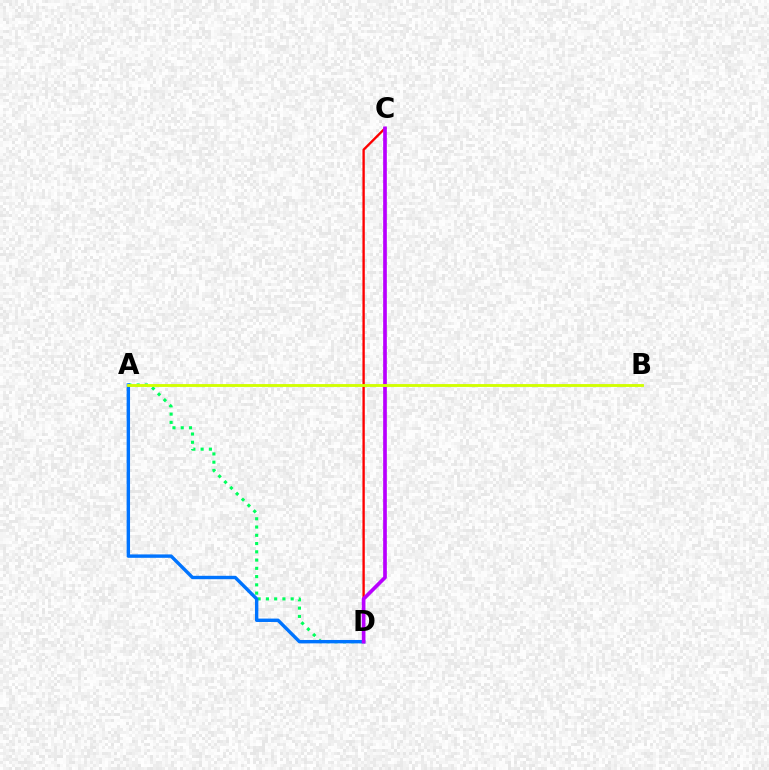{('A', 'D'): [{'color': '#00ff5c', 'line_style': 'dotted', 'thickness': 2.24}, {'color': '#0074ff', 'line_style': 'solid', 'thickness': 2.45}], ('C', 'D'): [{'color': '#ff0000', 'line_style': 'solid', 'thickness': 1.69}, {'color': '#b900ff', 'line_style': 'solid', 'thickness': 2.65}], ('A', 'B'): [{'color': '#d1ff00', 'line_style': 'solid', 'thickness': 2.06}]}